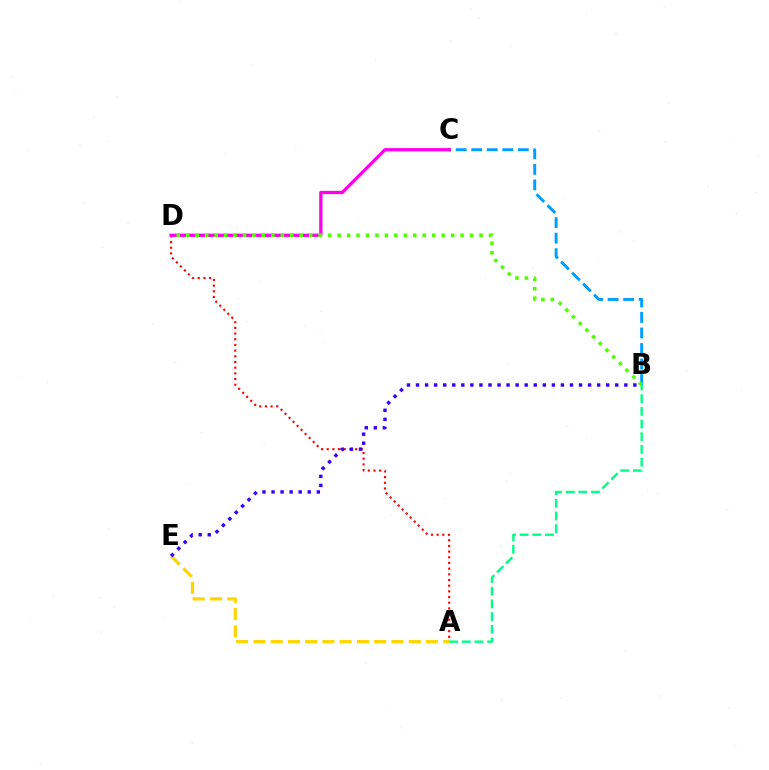{('A', 'D'): [{'color': '#ff0000', 'line_style': 'dotted', 'thickness': 1.54}], ('A', 'B'): [{'color': '#00ff86', 'line_style': 'dashed', 'thickness': 1.72}], ('A', 'E'): [{'color': '#ffd500', 'line_style': 'dashed', 'thickness': 2.34}], ('B', 'C'): [{'color': '#009eff', 'line_style': 'dashed', 'thickness': 2.11}], ('B', 'E'): [{'color': '#3700ff', 'line_style': 'dotted', 'thickness': 2.46}], ('C', 'D'): [{'color': '#ff00ed', 'line_style': 'solid', 'thickness': 2.37}], ('B', 'D'): [{'color': '#4fff00', 'line_style': 'dotted', 'thickness': 2.57}]}